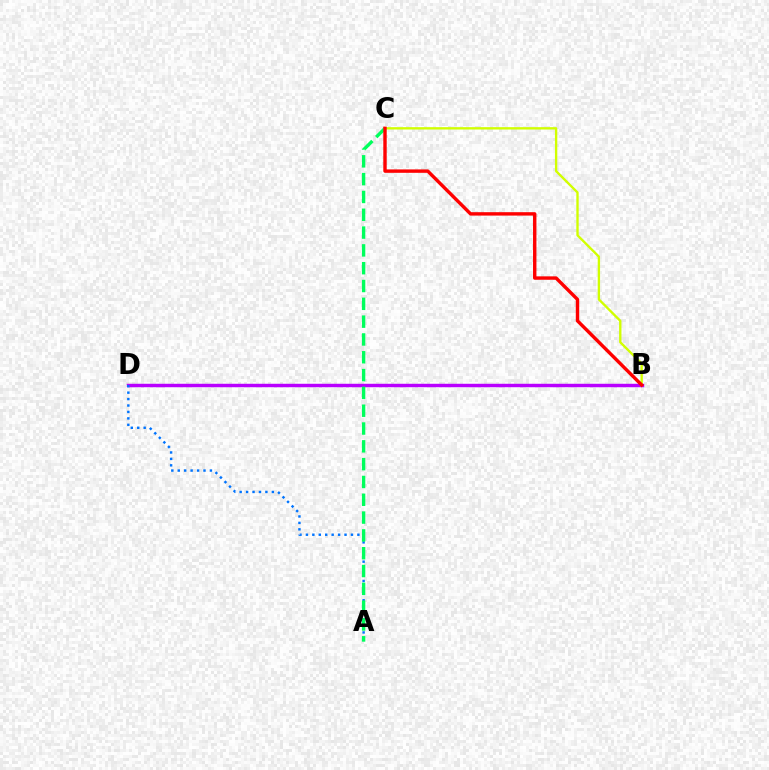{('B', 'D'): [{'color': '#b900ff', 'line_style': 'solid', 'thickness': 2.48}], ('A', 'D'): [{'color': '#0074ff', 'line_style': 'dotted', 'thickness': 1.75}], ('A', 'C'): [{'color': '#00ff5c', 'line_style': 'dashed', 'thickness': 2.42}], ('B', 'C'): [{'color': '#d1ff00', 'line_style': 'solid', 'thickness': 1.69}, {'color': '#ff0000', 'line_style': 'solid', 'thickness': 2.45}]}